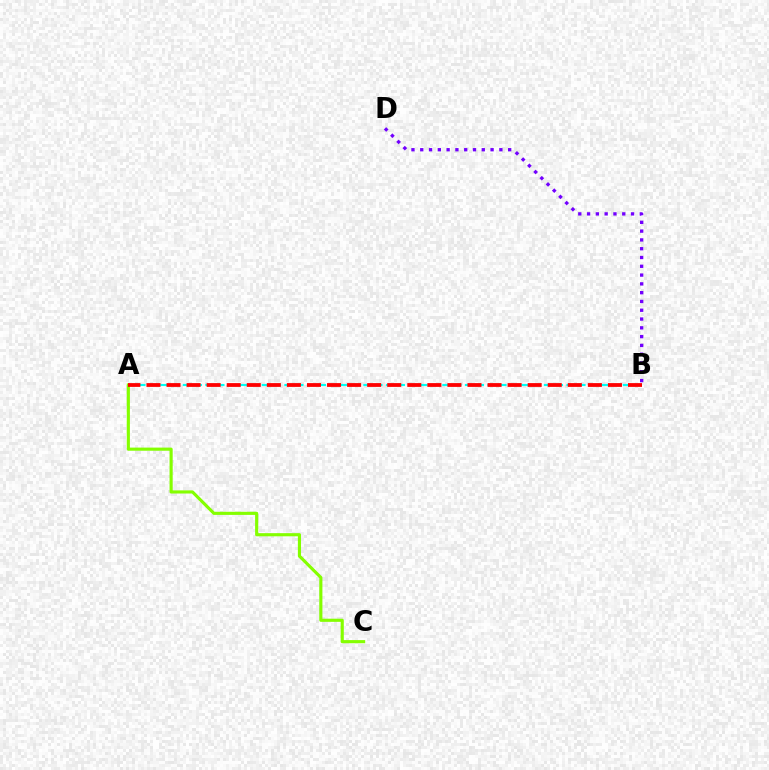{('A', 'C'): [{'color': '#84ff00', 'line_style': 'solid', 'thickness': 2.26}], ('A', 'B'): [{'color': '#00fff6', 'line_style': 'dashed', 'thickness': 1.53}, {'color': '#ff0000', 'line_style': 'dashed', 'thickness': 2.73}], ('B', 'D'): [{'color': '#7200ff', 'line_style': 'dotted', 'thickness': 2.39}]}